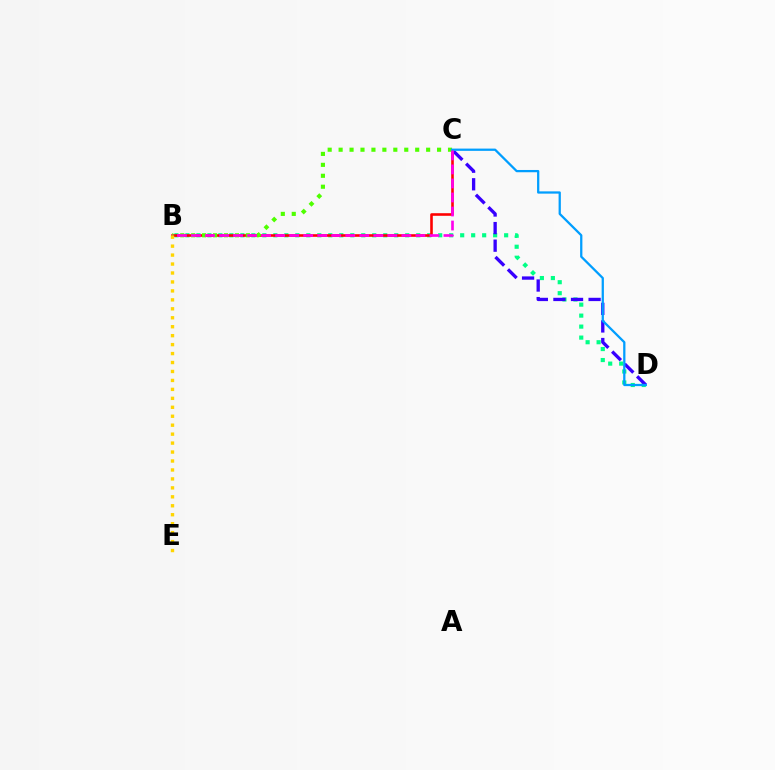{('B', 'D'): [{'color': '#00ff86', 'line_style': 'dotted', 'thickness': 2.99}], ('B', 'C'): [{'color': '#ff0000', 'line_style': 'solid', 'thickness': 1.87}, {'color': '#4fff00', 'line_style': 'dotted', 'thickness': 2.97}, {'color': '#ff00ed', 'line_style': 'dashed', 'thickness': 1.91}], ('C', 'D'): [{'color': '#3700ff', 'line_style': 'dashed', 'thickness': 2.39}, {'color': '#009eff', 'line_style': 'solid', 'thickness': 1.63}], ('B', 'E'): [{'color': '#ffd500', 'line_style': 'dotted', 'thickness': 2.43}]}